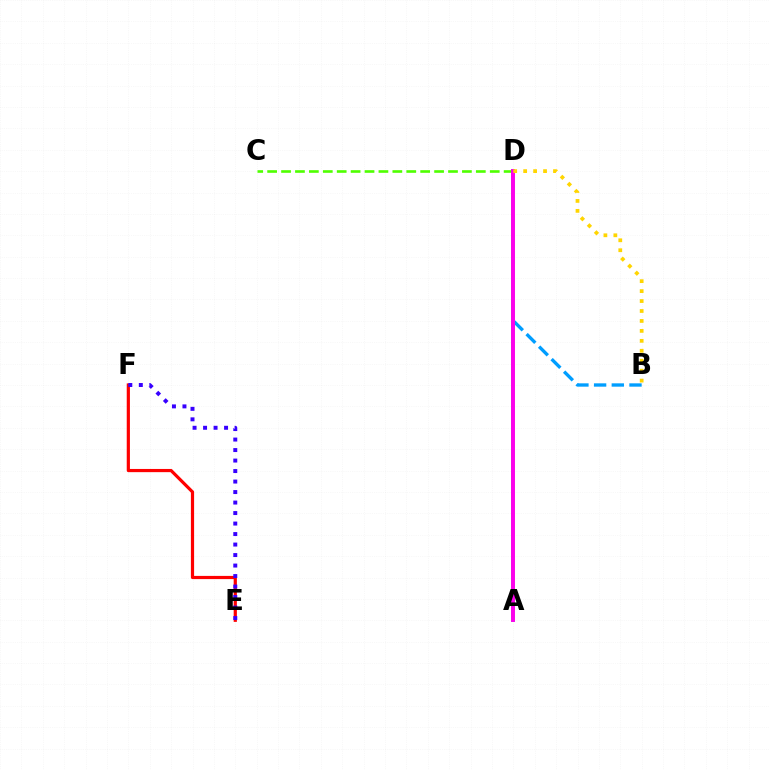{('C', 'D'): [{'color': '#4fff00', 'line_style': 'dashed', 'thickness': 1.89}], ('E', 'F'): [{'color': '#ff0000', 'line_style': 'solid', 'thickness': 2.3}, {'color': '#3700ff', 'line_style': 'dotted', 'thickness': 2.85}], ('B', 'D'): [{'color': '#009eff', 'line_style': 'dashed', 'thickness': 2.4}, {'color': '#ffd500', 'line_style': 'dotted', 'thickness': 2.7}], ('A', 'D'): [{'color': '#00ff86', 'line_style': 'solid', 'thickness': 2.63}, {'color': '#ff00ed', 'line_style': 'solid', 'thickness': 2.81}]}